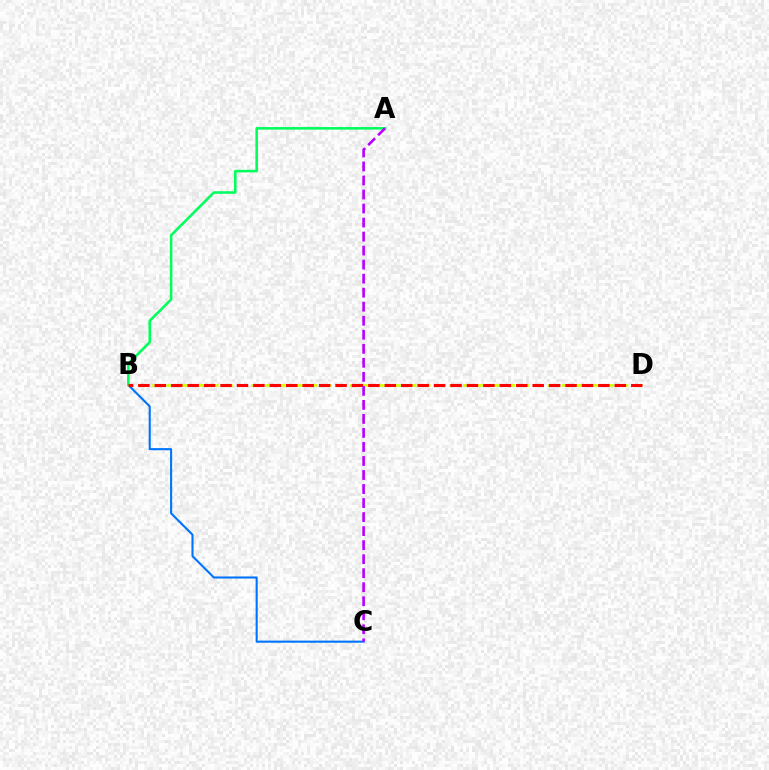{('B', 'C'): [{'color': '#0074ff', 'line_style': 'solid', 'thickness': 1.51}], ('B', 'D'): [{'color': '#d1ff00', 'line_style': 'dashed', 'thickness': 1.92}, {'color': '#ff0000', 'line_style': 'dashed', 'thickness': 2.23}], ('A', 'B'): [{'color': '#00ff5c', 'line_style': 'solid', 'thickness': 1.85}], ('A', 'C'): [{'color': '#b900ff', 'line_style': 'dashed', 'thickness': 1.91}]}